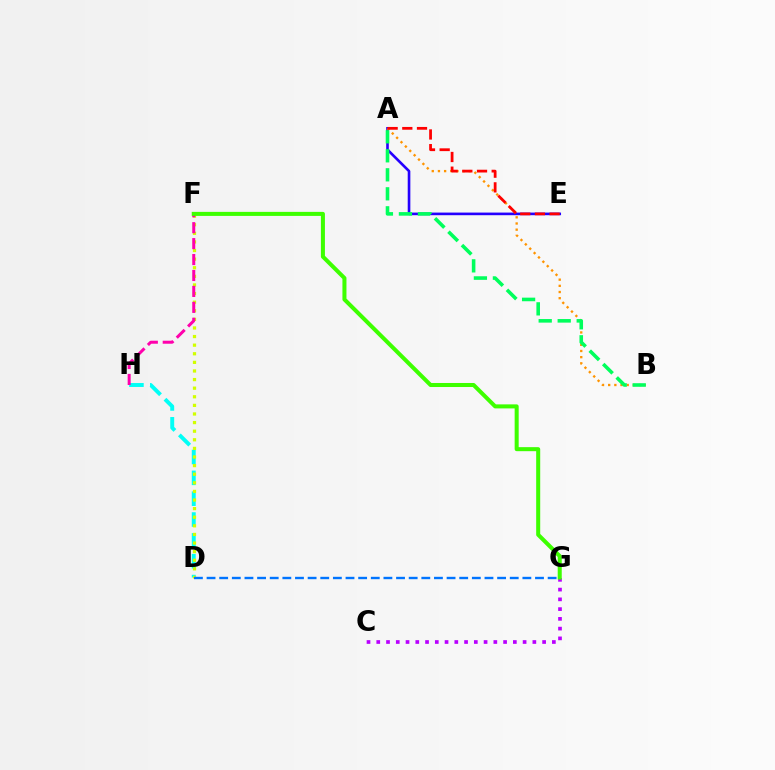{('A', 'E'): [{'color': '#2500ff', 'line_style': 'solid', 'thickness': 1.89}, {'color': '#ff0000', 'line_style': 'dashed', 'thickness': 2.0}], ('A', 'B'): [{'color': '#ff9400', 'line_style': 'dotted', 'thickness': 1.68}, {'color': '#00ff5c', 'line_style': 'dashed', 'thickness': 2.58}], ('D', 'H'): [{'color': '#00fff6', 'line_style': 'dashed', 'thickness': 2.83}], ('D', 'F'): [{'color': '#d1ff00', 'line_style': 'dotted', 'thickness': 2.34}], ('F', 'H'): [{'color': '#ff00ac', 'line_style': 'dashed', 'thickness': 2.16}], ('C', 'G'): [{'color': '#b900ff', 'line_style': 'dotted', 'thickness': 2.65}], ('F', 'G'): [{'color': '#3dff00', 'line_style': 'solid', 'thickness': 2.9}], ('D', 'G'): [{'color': '#0074ff', 'line_style': 'dashed', 'thickness': 1.72}]}